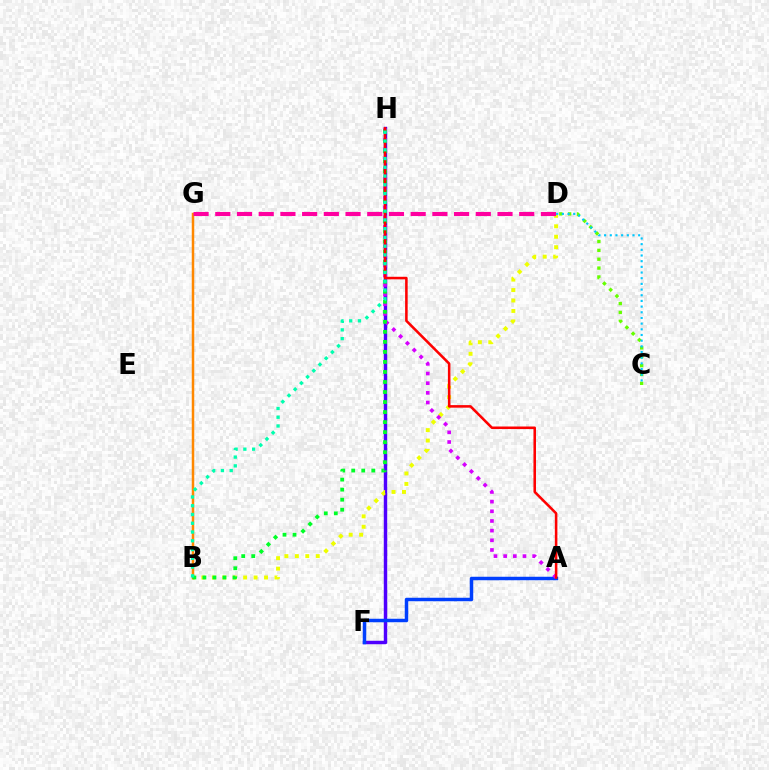{('F', 'H'): [{'color': '#4f00ff', 'line_style': 'solid', 'thickness': 2.48}], ('A', 'F'): [{'color': '#003fff', 'line_style': 'solid', 'thickness': 2.5}], ('B', 'D'): [{'color': '#eeff00', 'line_style': 'dotted', 'thickness': 2.84}], ('B', 'G'): [{'color': '#ff8800', 'line_style': 'solid', 'thickness': 1.79}], ('A', 'H'): [{'color': '#d600ff', 'line_style': 'dotted', 'thickness': 2.63}, {'color': '#ff0000', 'line_style': 'solid', 'thickness': 1.83}], ('C', 'D'): [{'color': '#66ff00', 'line_style': 'dotted', 'thickness': 2.41}, {'color': '#00c7ff', 'line_style': 'dotted', 'thickness': 1.54}], ('B', 'H'): [{'color': '#00ff27', 'line_style': 'dotted', 'thickness': 2.72}, {'color': '#00ffaf', 'line_style': 'dotted', 'thickness': 2.38}], ('D', 'G'): [{'color': '#ff00a0', 'line_style': 'dashed', 'thickness': 2.95}]}